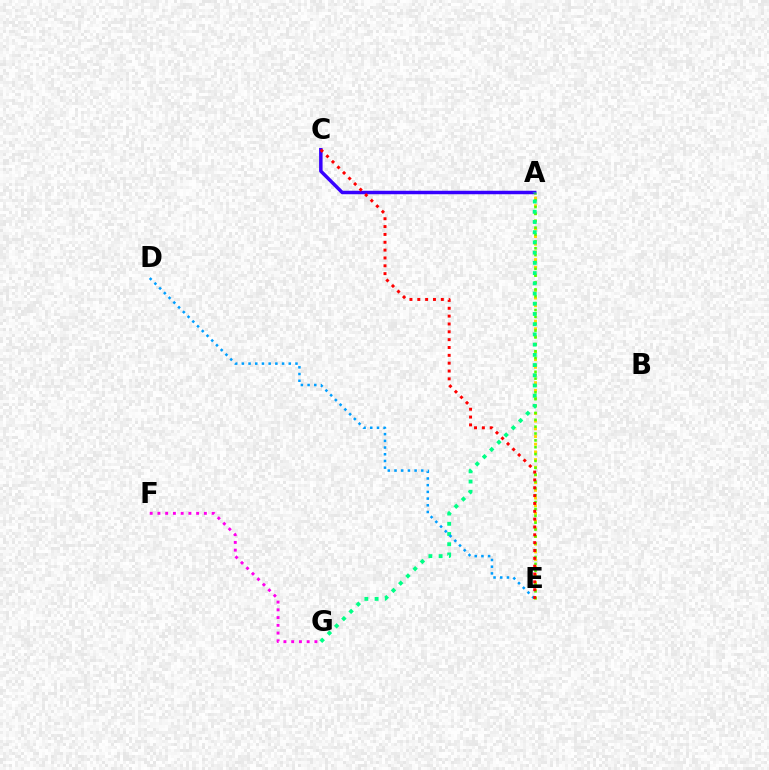{('F', 'G'): [{'color': '#ff00ed', 'line_style': 'dotted', 'thickness': 2.1}], ('A', 'E'): [{'color': '#ffd500', 'line_style': 'dotted', 'thickness': 2.09}, {'color': '#4fff00', 'line_style': 'dotted', 'thickness': 1.86}], ('A', 'C'): [{'color': '#3700ff', 'line_style': 'solid', 'thickness': 2.5}], ('A', 'G'): [{'color': '#00ff86', 'line_style': 'dotted', 'thickness': 2.78}], ('D', 'E'): [{'color': '#009eff', 'line_style': 'dotted', 'thickness': 1.82}], ('C', 'E'): [{'color': '#ff0000', 'line_style': 'dotted', 'thickness': 2.13}]}